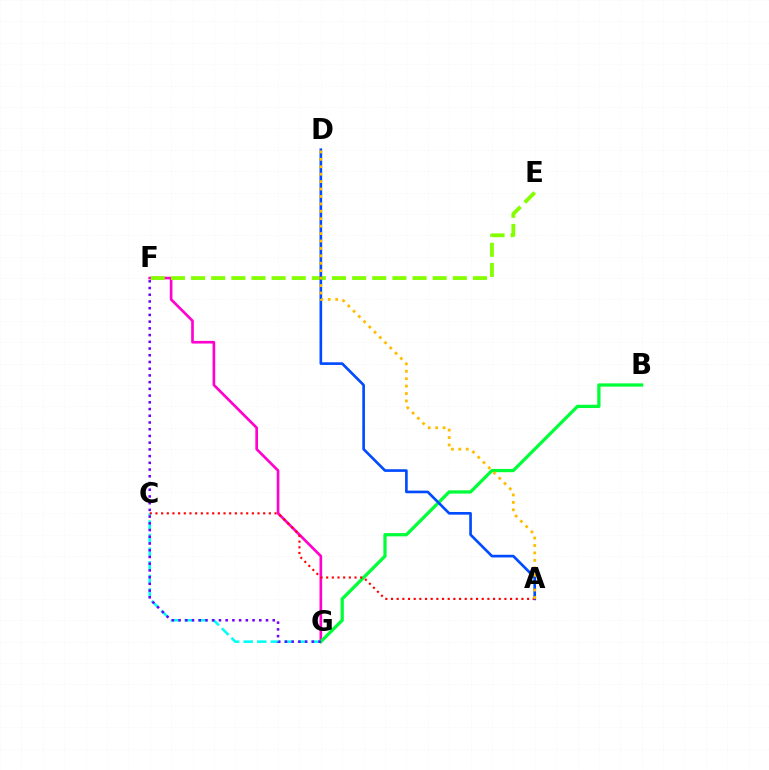{('F', 'G'): [{'color': '#ff00cf', 'line_style': 'solid', 'thickness': 1.91}, {'color': '#7200ff', 'line_style': 'dotted', 'thickness': 1.83}], ('B', 'G'): [{'color': '#00ff39', 'line_style': 'solid', 'thickness': 2.34}], ('E', 'F'): [{'color': '#84ff00', 'line_style': 'dashed', 'thickness': 2.74}], ('A', 'D'): [{'color': '#004bff', 'line_style': 'solid', 'thickness': 1.91}, {'color': '#ffbd00', 'line_style': 'dotted', 'thickness': 2.02}], ('C', 'G'): [{'color': '#00fff6', 'line_style': 'dashed', 'thickness': 1.84}], ('A', 'C'): [{'color': '#ff0000', 'line_style': 'dotted', 'thickness': 1.54}]}